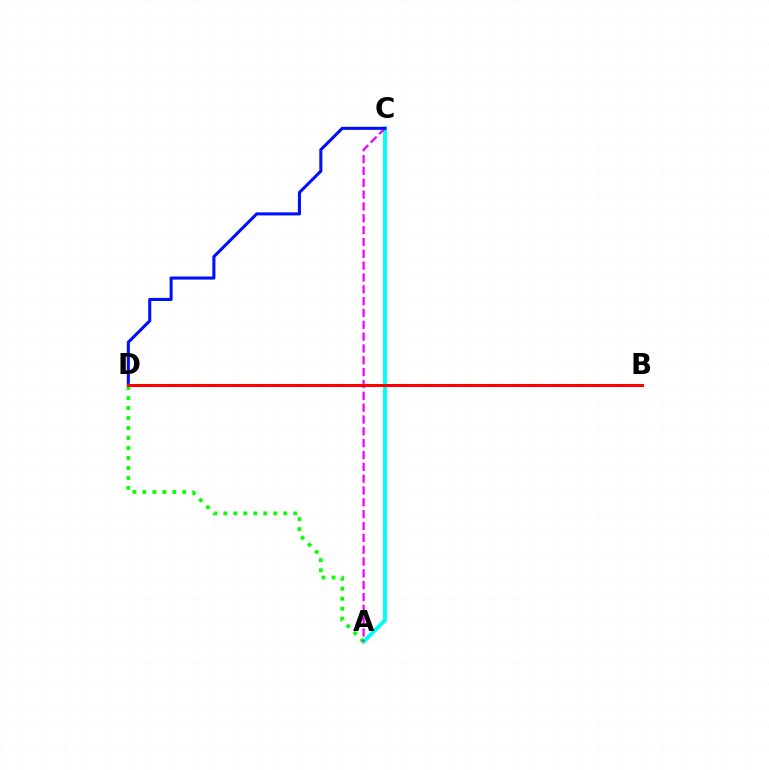{('A', 'C'): [{'color': '#00fff6', 'line_style': 'solid', 'thickness': 2.88}, {'color': '#ee00ff', 'line_style': 'dashed', 'thickness': 1.61}], ('A', 'D'): [{'color': '#08ff00', 'line_style': 'dotted', 'thickness': 2.71}], ('C', 'D'): [{'color': '#0010ff', 'line_style': 'solid', 'thickness': 2.21}], ('B', 'D'): [{'color': '#fcf500', 'line_style': 'dotted', 'thickness': 1.61}, {'color': '#ff0000', 'line_style': 'solid', 'thickness': 2.16}]}